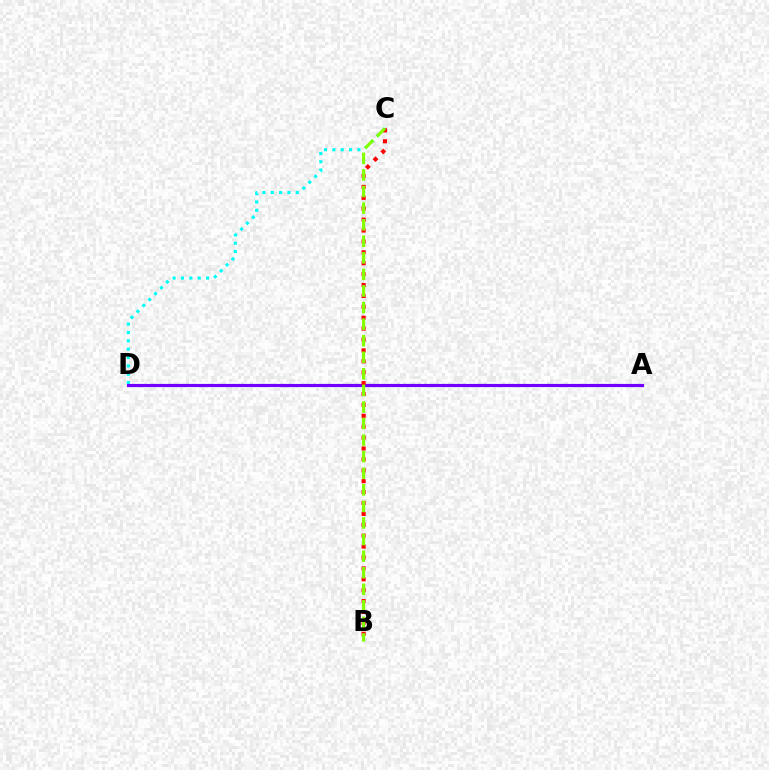{('C', 'D'): [{'color': '#00fff6', 'line_style': 'dotted', 'thickness': 2.27}], ('A', 'D'): [{'color': '#7200ff', 'line_style': 'solid', 'thickness': 2.29}], ('B', 'C'): [{'color': '#ff0000', 'line_style': 'dotted', 'thickness': 2.96}, {'color': '#84ff00', 'line_style': 'dashed', 'thickness': 2.25}]}